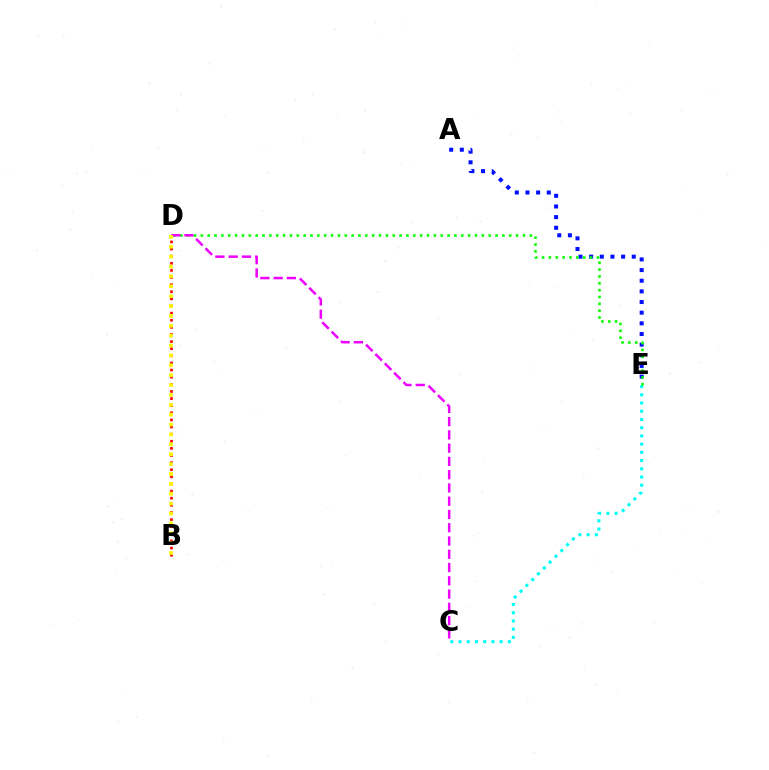{('A', 'E'): [{'color': '#0010ff', 'line_style': 'dotted', 'thickness': 2.89}], ('C', 'E'): [{'color': '#00fff6', 'line_style': 'dotted', 'thickness': 2.24}], ('D', 'E'): [{'color': '#08ff00', 'line_style': 'dotted', 'thickness': 1.86}], ('B', 'D'): [{'color': '#ff0000', 'line_style': 'dotted', 'thickness': 1.93}, {'color': '#fcf500', 'line_style': 'dotted', 'thickness': 2.68}], ('C', 'D'): [{'color': '#ee00ff', 'line_style': 'dashed', 'thickness': 1.8}]}